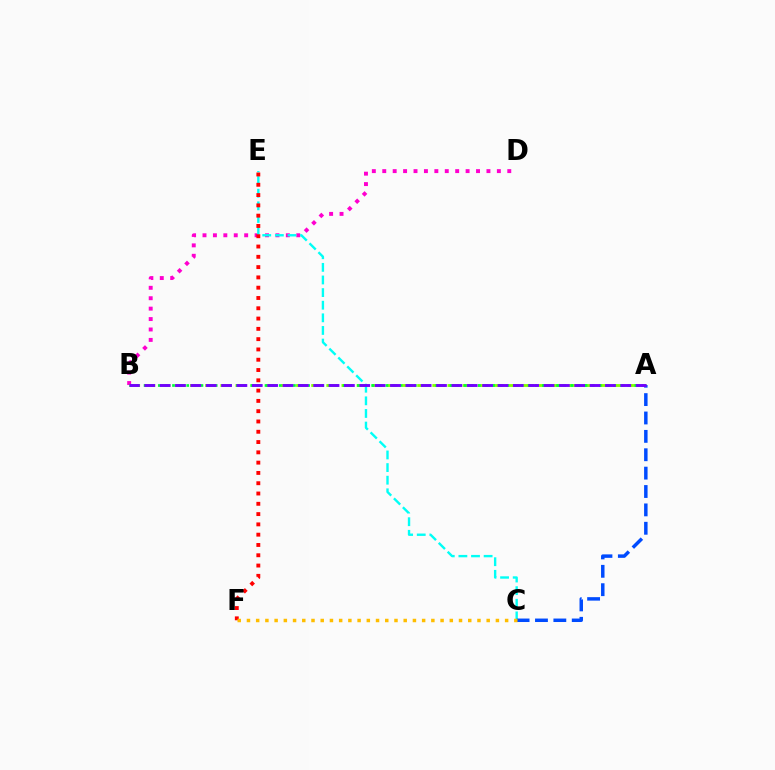{('B', 'D'): [{'color': '#ff00cf', 'line_style': 'dotted', 'thickness': 2.83}], ('C', 'E'): [{'color': '#00fff6', 'line_style': 'dashed', 'thickness': 1.71}], ('A', 'B'): [{'color': '#84ff00', 'line_style': 'dashed', 'thickness': 2.06}, {'color': '#00ff39', 'line_style': 'dotted', 'thickness': 1.93}, {'color': '#7200ff', 'line_style': 'dashed', 'thickness': 2.09}], ('A', 'C'): [{'color': '#004bff', 'line_style': 'dashed', 'thickness': 2.5}], ('E', 'F'): [{'color': '#ff0000', 'line_style': 'dotted', 'thickness': 2.8}], ('C', 'F'): [{'color': '#ffbd00', 'line_style': 'dotted', 'thickness': 2.51}]}